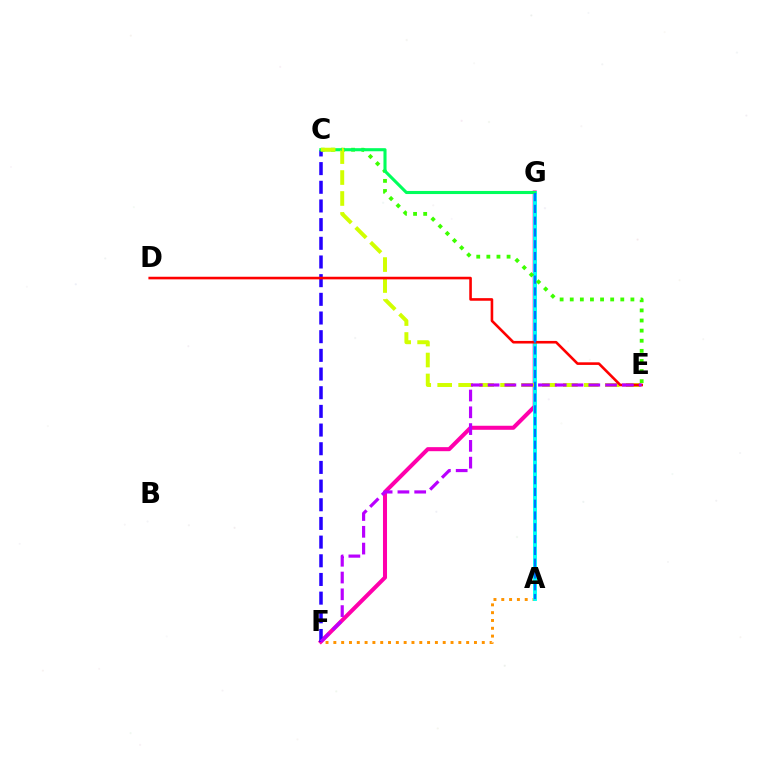{('A', 'F'): [{'color': '#ff9400', 'line_style': 'dotted', 'thickness': 2.12}], ('F', 'G'): [{'color': '#ff00ac', 'line_style': 'solid', 'thickness': 2.91}], ('A', 'G'): [{'color': '#00fff6', 'line_style': 'solid', 'thickness': 2.8}, {'color': '#0074ff', 'line_style': 'dashed', 'thickness': 1.6}], ('C', 'E'): [{'color': '#3dff00', 'line_style': 'dotted', 'thickness': 2.75}, {'color': '#d1ff00', 'line_style': 'dashed', 'thickness': 2.85}], ('C', 'F'): [{'color': '#2500ff', 'line_style': 'dashed', 'thickness': 2.54}], ('C', 'G'): [{'color': '#00ff5c', 'line_style': 'solid', 'thickness': 2.23}], ('D', 'E'): [{'color': '#ff0000', 'line_style': 'solid', 'thickness': 1.87}], ('E', 'F'): [{'color': '#b900ff', 'line_style': 'dashed', 'thickness': 2.28}]}